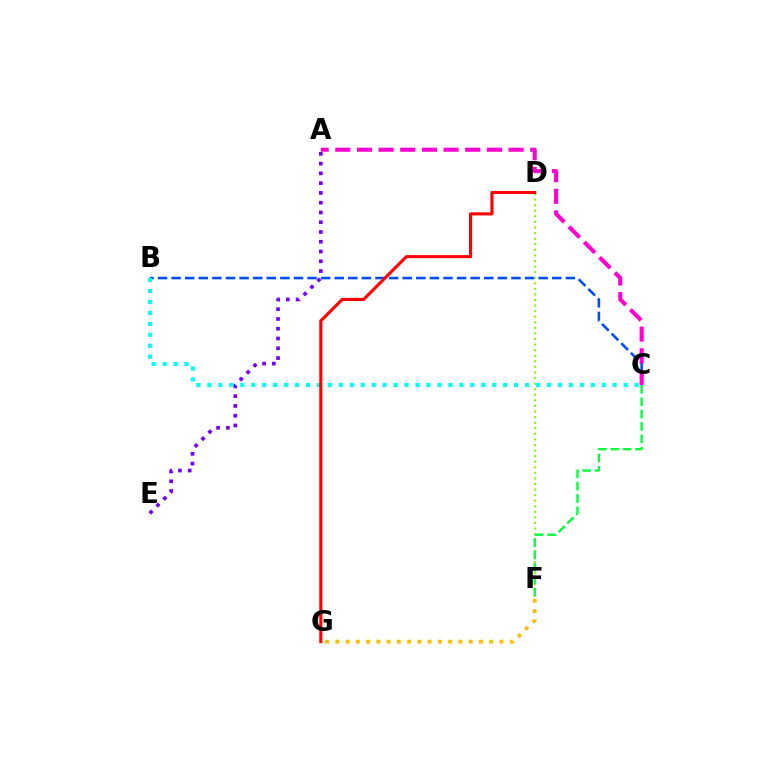{('A', 'E'): [{'color': '#7200ff', 'line_style': 'dotted', 'thickness': 2.65}], ('F', 'G'): [{'color': '#ffbd00', 'line_style': 'dotted', 'thickness': 2.79}], ('B', 'C'): [{'color': '#004bff', 'line_style': 'dashed', 'thickness': 1.85}, {'color': '#00fff6', 'line_style': 'dotted', 'thickness': 2.98}], ('A', 'C'): [{'color': '#ff00cf', 'line_style': 'dashed', 'thickness': 2.94}], ('D', 'F'): [{'color': '#84ff00', 'line_style': 'dotted', 'thickness': 1.51}], ('D', 'G'): [{'color': '#ff0000', 'line_style': 'solid', 'thickness': 2.22}], ('C', 'F'): [{'color': '#00ff39', 'line_style': 'dashed', 'thickness': 1.68}]}